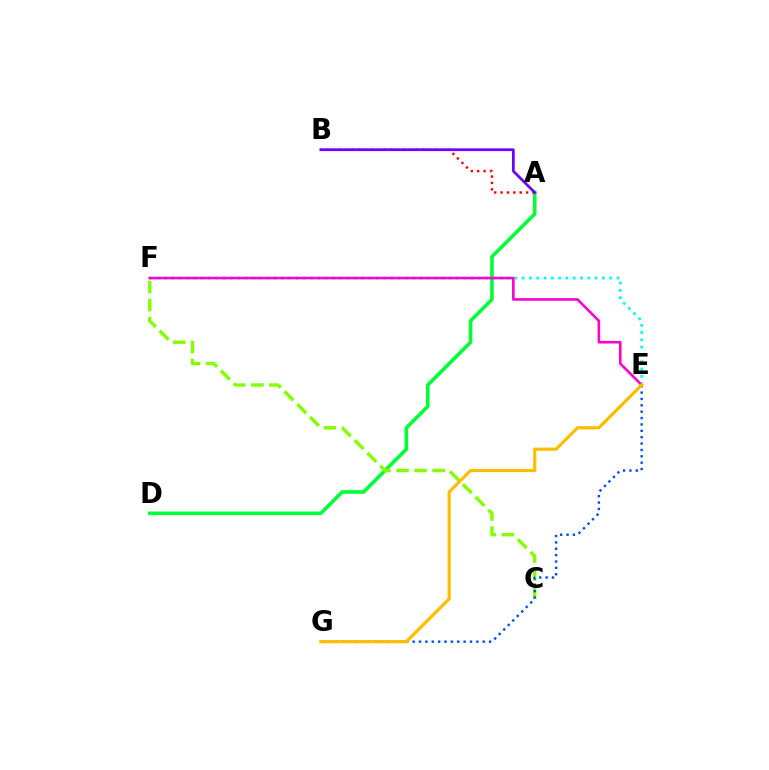{('A', 'D'): [{'color': '#00ff39', 'line_style': 'solid', 'thickness': 2.59}], ('E', 'F'): [{'color': '#00fff6', 'line_style': 'dotted', 'thickness': 1.98}, {'color': '#ff00cf', 'line_style': 'solid', 'thickness': 1.88}], ('C', 'F'): [{'color': '#84ff00', 'line_style': 'dashed', 'thickness': 2.45}], ('A', 'B'): [{'color': '#ff0000', 'line_style': 'dotted', 'thickness': 1.74}, {'color': '#7200ff', 'line_style': 'solid', 'thickness': 1.98}], ('E', 'G'): [{'color': '#004bff', 'line_style': 'dotted', 'thickness': 1.73}, {'color': '#ffbd00', 'line_style': 'solid', 'thickness': 2.3}]}